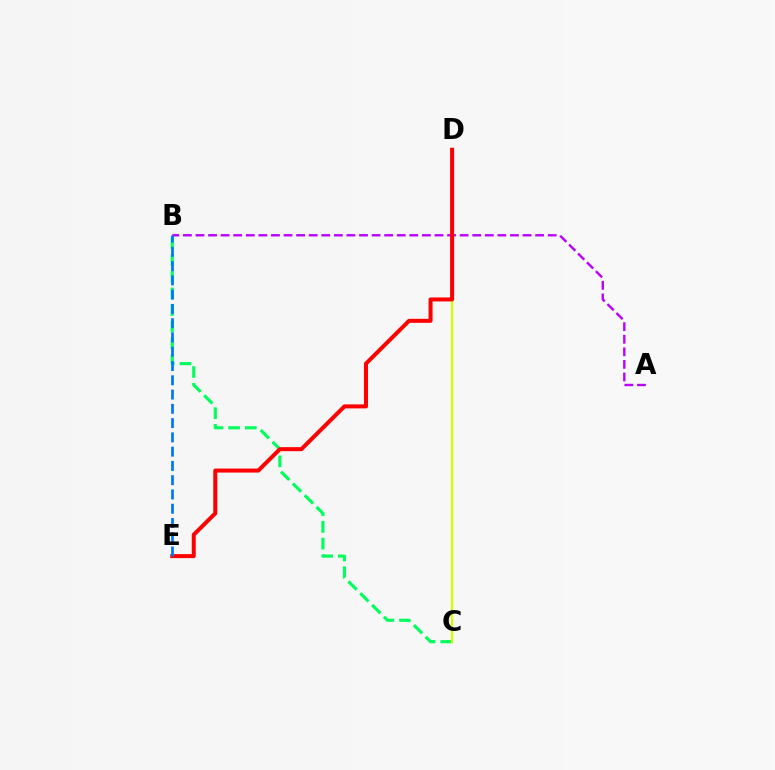{('A', 'B'): [{'color': '#b900ff', 'line_style': 'dashed', 'thickness': 1.71}], ('B', 'C'): [{'color': '#00ff5c', 'line_style': 'dashed', 'thickness': 2.27}], ('C', 'D'): [{'color': '#d1ff00', 'line_style': 'solid', 'thickness': 1.61}], ('D', 'E'): [{'color': '#ff0000', 'line_style': 'solid', 'thickness': 2.89}], ('B', 'E'): [{'color': '#0074ff', 'line_style': 'dashed', 'thickness': 1.94}]}